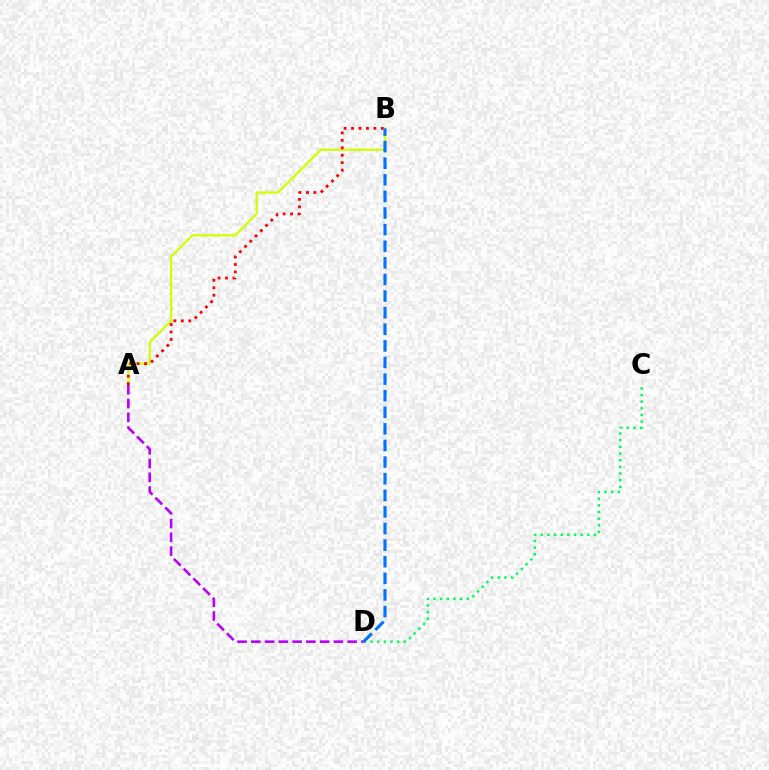{('A', 'B'): [{'color': '#d1ff00', 'line_style': 'solid', 'thickness': 1.63}, {'color': '#ff0000', 'line_style': 'dotted', 'thickness': 2.02}], ('C', 'D'): [{'color': '#00ff5c', 'line_style': 'dotted', 'thickness': 1.81}], ('A', 'D'): [{'color': '#b900ff', 'line_style': 'dashed', 'thickness': 1.87}], ('B', 'D'): [{'color': '#0074ff', 'line_style': 'dashed', 'thickness': 2.26}]}